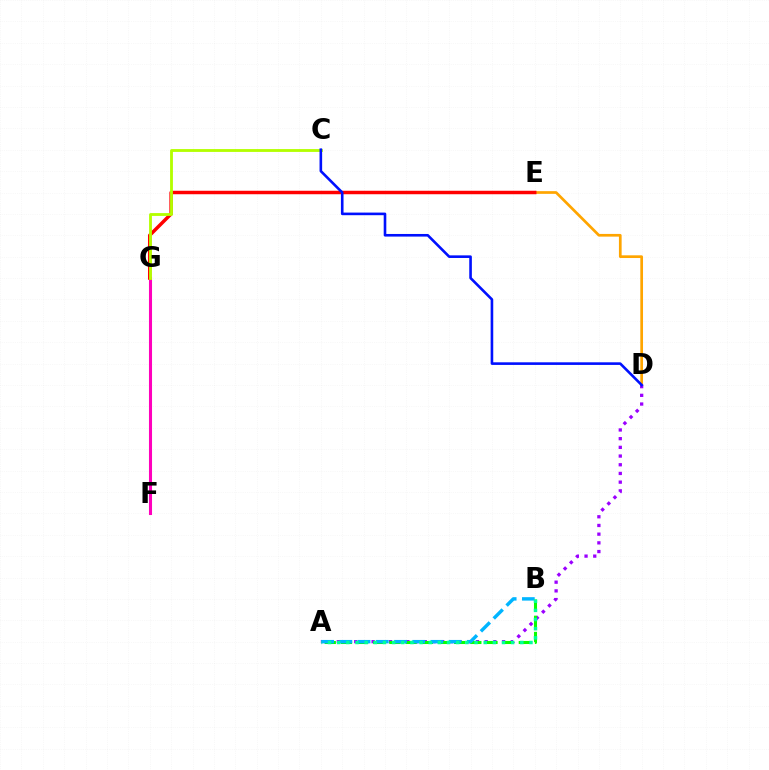{('F', 'G'): [{'color': '#ff00bd', 'line_style': 'solid', 'thickness': 2.21}], ('D', 'E'): [{'color': '#ffa500', 'line_style': 'solid', 'thickness': 1.95}], ('A', 'D'): [{'color': '#9b00ff', 'line_style': 'dotted', 'thickness': 2.36}], ('E', 'G'): [{'color': '#ff0000', 'line_style': 'solid', 'thickness': 2.5}], ('A', 'B'): [{'color': '#08ff00', 'line_style': 'dashed', 'thickness': 2.2}, {'color': '#00b5ff', 'line_style': 'dashed', 'thickness': 2.47}, {'color': '#00ff9d', 'line_style': 'dotted', 'thickness': 2.49}], ('C', 'G'): [{'color': '#b3ff00', 'line_style': 'solid', 'thickness': 2.04}], ('C', 'D'): [{'color': '#0010ff', 'line_style': 'solid', 'thickness': 1.88}]}